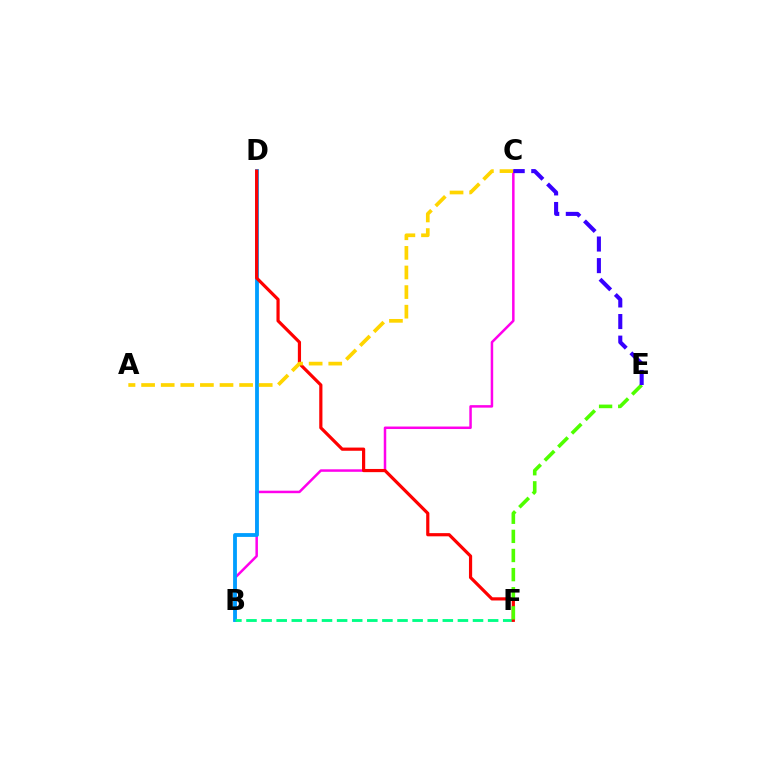{('B', 'C'): [{'color': '#ff00ed', 'line_style': 'solid', 'thickness': 1.8}], ('B', 'D'): [{'color': '#009eff', 'line_style': 'solid', 'thickness': 2.74}], ('B', 'F'): [{'color': '#00ff86', 'line_style': 'dashed', 'thickness': 2.05}], ('D', 'F'): [{'color': '#ff0000', 'line_style': 'solid', 'thickness': 2.3}], ('E', 'F'): [{'color': '#4fff00', 'line_style': 'dashed', 'thickness': 2.6}], ('A', 'C'): [{'color': '#ffd500', 'line_style': 'dashed', 'thickness': 2.66}], ('C', 'E'): [{'color': '#3700ff', 'line_style': 'dashed', 'thickness': 2.93}]}